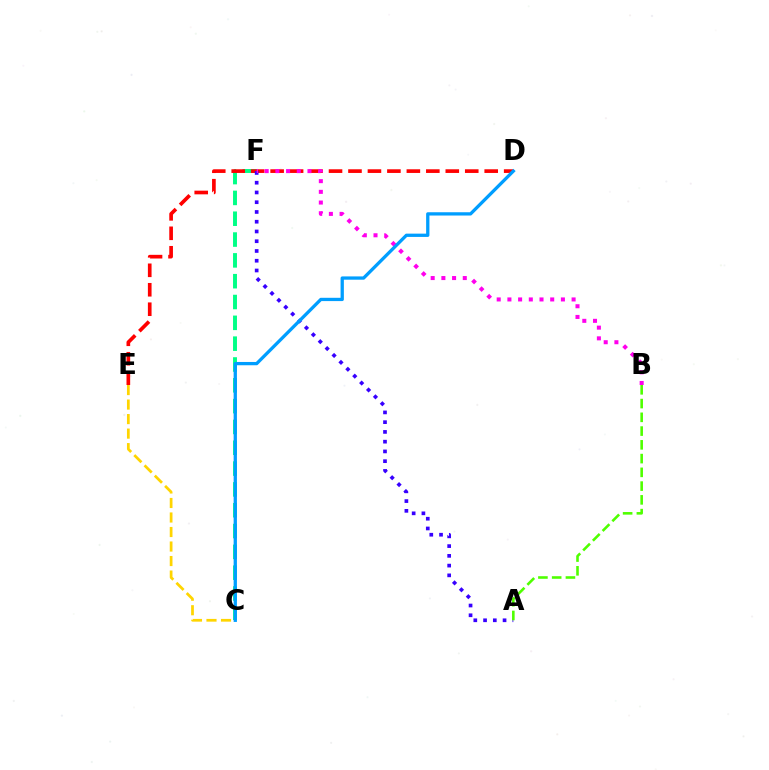{('C', 'F'): [{'color': '#00ff86', 'line_style': 'dashed', 'thickness': 2.83}], ('D', 'E'): [{'color': '#ff0000', 'line_style': 'dashed', 'thickness': 2.64}], ('A', 'F'): [{'color': '#3700ff', 'line_style': 'dotted', 'thickness': 2.65}], ('B', 'F'): [{'color': '#ff00ed', 'line_style': 'dotted', 'thickness': 2.91}], ('C', 'D'): [{'color': '#009eff', 'line_style': 'solid', 'thickness': 2.37}], ('A', 'B'): [{'color': '#4fff00', 'line_style': 'dashed', 'thickness': 1.87}], ('C', 'E'): [{'color': '#ffd500', 'line_style': 'dashed', 'thickness': 1.97}]}